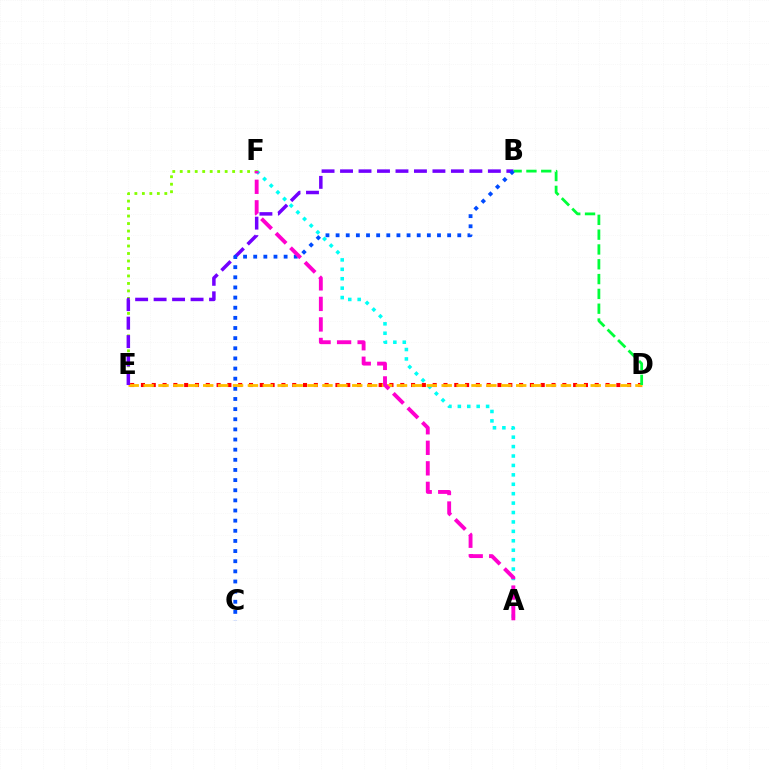{('D', 'E'): [{'color': '#ff0000', 'line_style': 'dotted', 'thickness': 2.94}, {'color': '#ffbd00', 'line_style': 'dashed', 'thickness': 2.02}], ('A', 'F'): [{'color': '#00fff6', 'line_style': 'dotted', 'thickness': 2.56}, {'color': '#ff00cf', 'line_style': 'dashed', 'thickness': 2.79}], ('B', 'D'): [{'color': '#00ff39', 'line_style': 'dashed', 'thickness': 2.01}], ('E', 'F'): [{'color': '#84ff00', 'line_style': 'dotted', 'thickness': 2.03}], ('B', 'E'): [{'color': '#7200ff', 'line_style': 'dashed', 'thickness': 2.51}], ('B', 'C'): [{'color': '#004bff', 'line_style': 'dotted', 'thickness': 2.75}]}